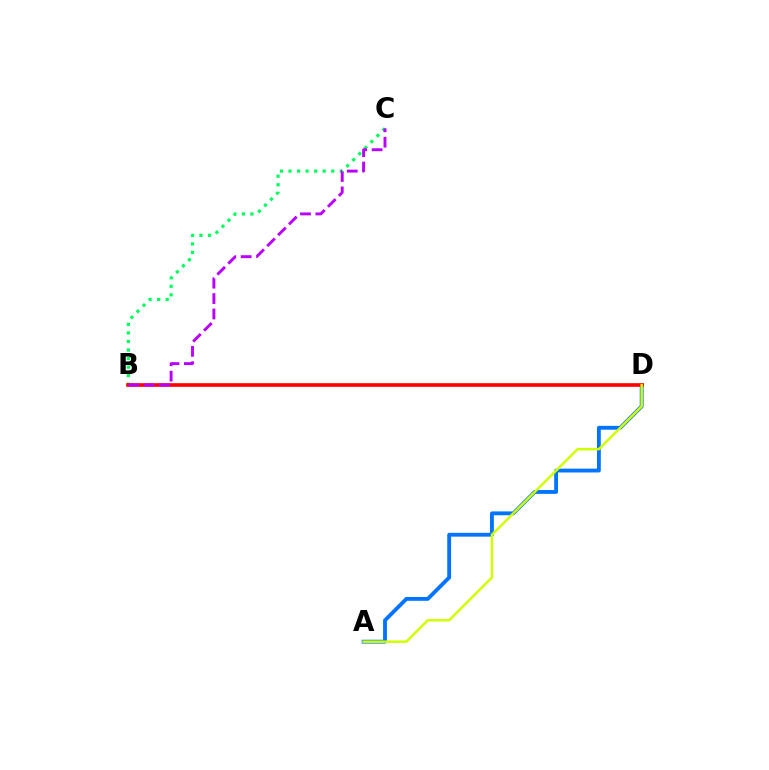{('A', 'D'): [{'color': '#0074ff', 'line_style': 'solid', 'thickness': 2.76}, {'color': '#d1ff00', 'line_style': 'solid', 'thickness': 1.8}], ('B', 'C'): [{'color': '#00ff5c', 'line_style': 'dotted', 'thickness': 2.32}, {'color': '#b900ff', 'line_style': 'dashed', 'thickness': 2.09}], ('B', 'D'): [{'color': '#ff0000', 'line_style': 'solid', 'thickness': 2.62}]}